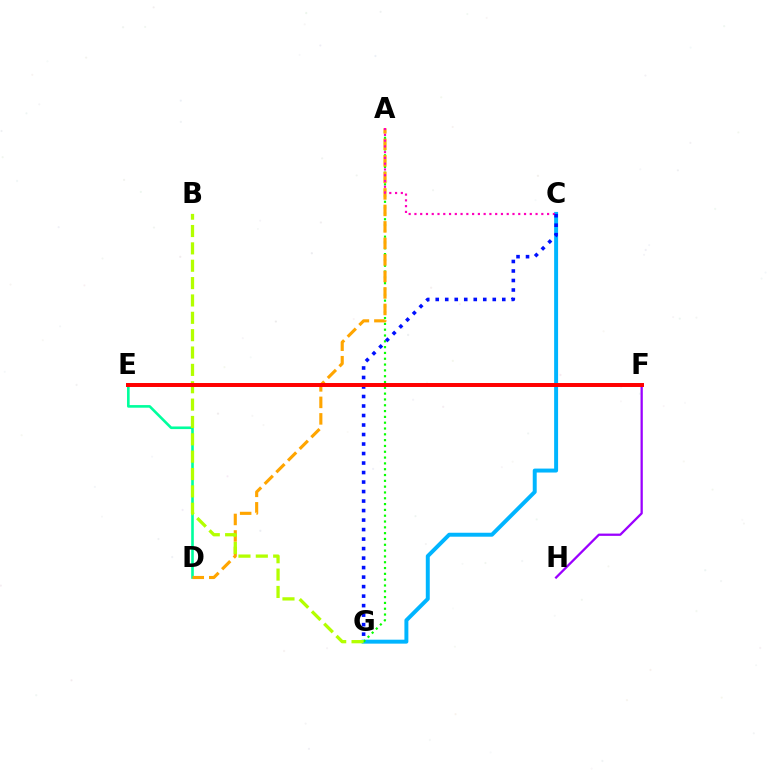{('F', 'H'): [{'color': '#9b00ff', 'line_style': 'solid', 'thickness': 1.64}], ('C', 'G'): [{'color': '#00b5ff', 'line_style': 'solid', 'thickness': 2.85}, {'color': '#0010ff', 'line_style': 'dotted', 'thickness': 2.58}], ('A', 'G'): [{'color': '#08ff00', 'line_style': 'dotted', 'thickness': 1.58}], ('D', 'E'): [{'color': '#00ff9d', 'line_style': 'solid', 'thickness': 1.89}], ('A', 'D'): [{'color': '#ffa500', 'line_style': 'dashed', 'thickness': 2.24}], ('A', 'C'): [{'color': '#ff00bd', 'line_style': 'dotted', 'thickness': 1.57}], ('B', 'G'): [{'color': '#b3ff00', 'line_style': 'dashed', 'thickness': 2.36}], ('E', 'F'): [{'color': '#ff0000', 'line_style': 'solid', 'thickness': 2.86}]}